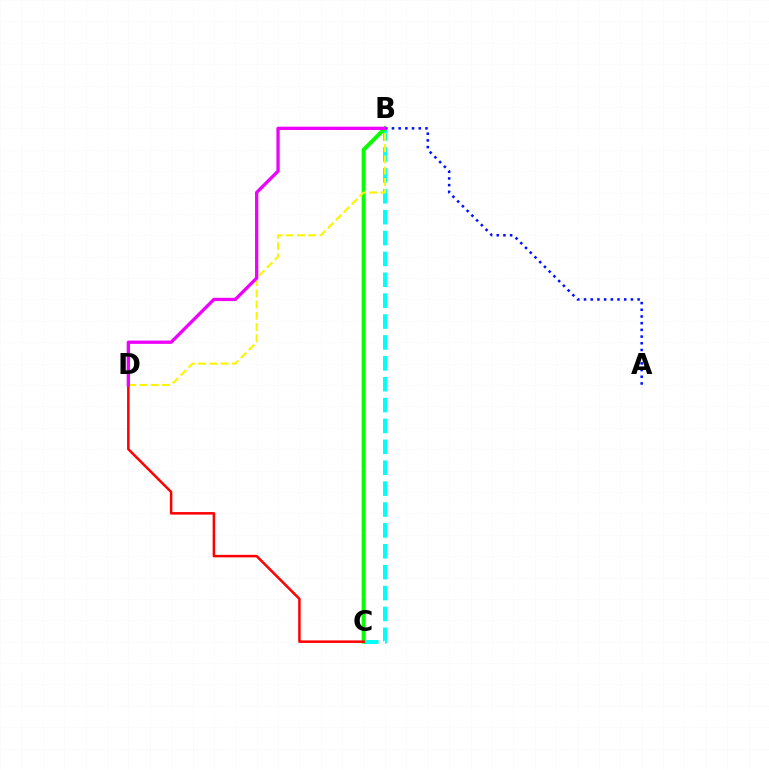{('B', 'C'): [{'color': '#00fff6', 'line_style': 'dashed', 'thickness': 2.84}, {'color': '#08ff00', 'line_style': 'solid', 'thickness': 2.84}], ('C', 'D'): [{'color': '#ff0000', 'line_style': 'solid', 'thickness': 1.81}], ('B', 'D'): [{'color': '#fcf500', 'line_style': 'dashed', 'thickness': 1.53}, {'color': '#ee00ff', 'line_style': 'solid', 'thickness': 2.37}], ('A', 'B'): [{'color': '#0010ff', 'line_style': 'dotted', 'thickness': 1.82}]}